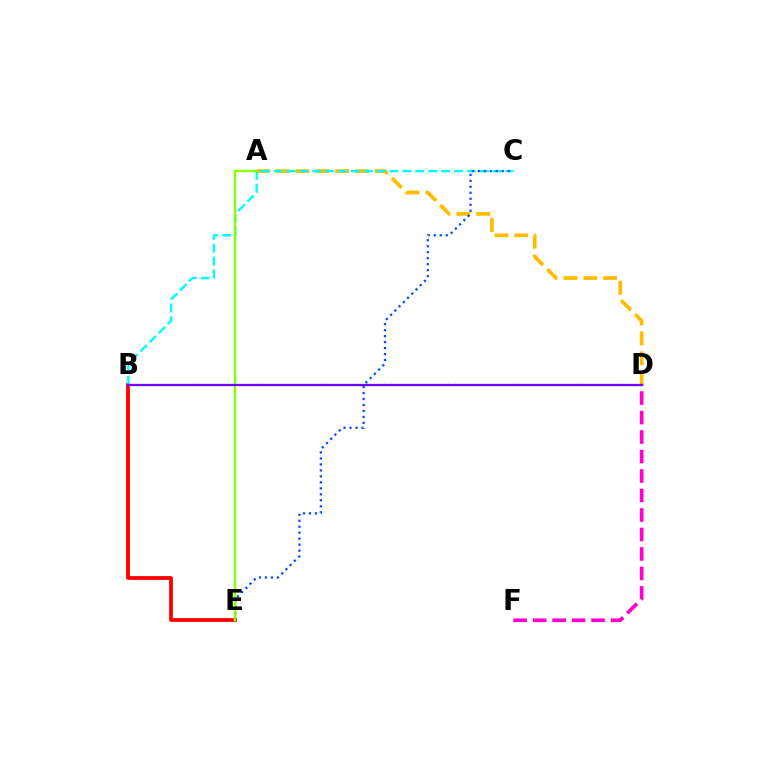{('D', 'F'): [{'color': '#ff00cf', 'line_style': 'dashed', 'thickness': 2.65}], ('A', 'D'): [{'color': '#ffbd00', 'line_style': 'dashed', 'thickness': 2.7}], ('B', 'E'): [{'color': '#ff0000', 'line_style': 'solid', 'thickness': 2.72}], ('B', 'C'): [{'color': '#00fff6', 'line_style': 'dashed', 'thickness': 1.75}], ('C', 'E'): [{'color': '#004bff', 'line_style': 'dotted', 'thickness': 1.62}], ('A', 'E'): [{'color': '#84ff00', 'line_style': 'solid', 'thickness': 1.7}], ('B', 'D'): [{'color': '#00ff39', 'line_style': 'dotted', 'thickness': 1.58}, {'color': '#7200ff', 'line_style': 'solid', 'thickness': 1.63}]}